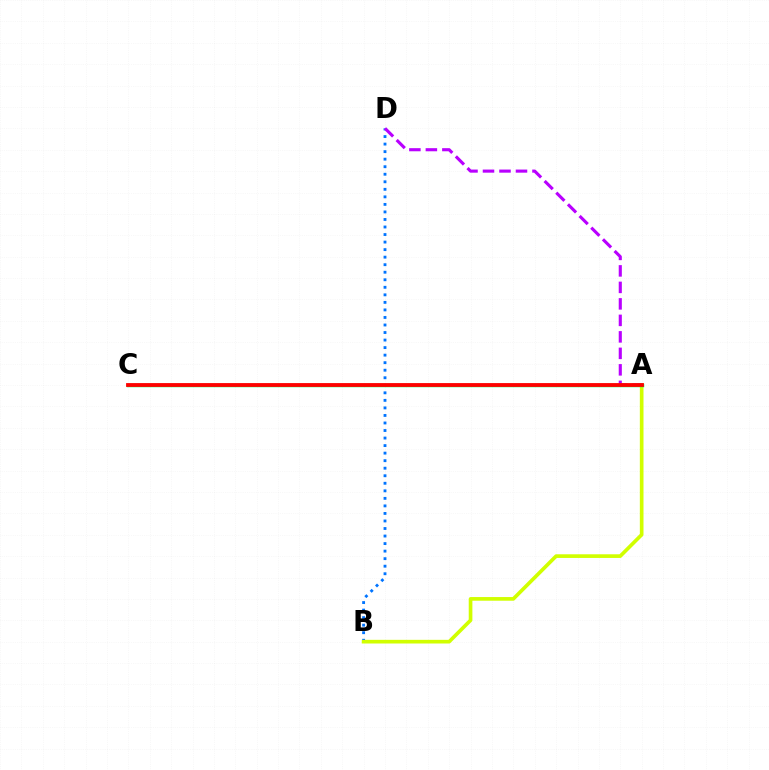{('B', 'D'): [{'color': '#0074ff', 'line_style': 'dotted', 'thickness': 2.05}], ('A', 'B'): [{'color': '#d1ff00', 'line_style': 'solid', 'thickness': 2.64}], ('A', 'D'): [{'color': '#b900ff', 'line_style': 'dashed', 'thickness': 2.24}], ('A', 'C'): [{'color': '#00ff5c', 'line_style': 'solid', 'thickness': 2.48}, {'color': '#ff0000', 'line_style': 'solid', 'thickness': 2.74}]}